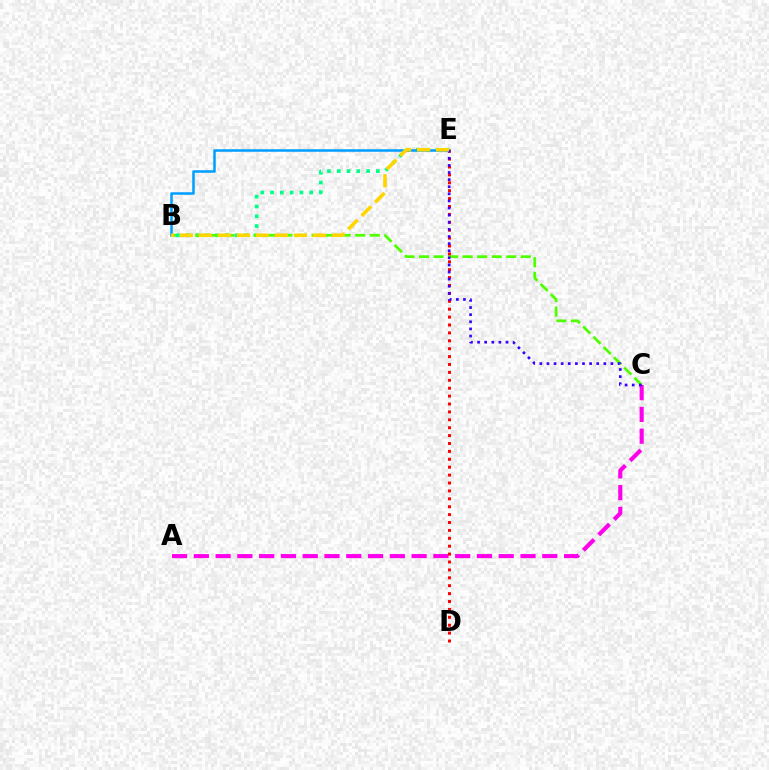{('B', 'E'): [{'color': '#00ff86', 'line_style': 'dotted', 'thickness': 2.66}, {'color': '#009eff', 'line_style': 'solid', 'thickness': 1.81}, {'color': '#ffd500', 'line_style': 'dashed', 'thickness': 2.58}], ('A', 'C'): [{'color': '#ff00ed', 'line_style': 'dashed', 'thickness': 2.96}], ('B', 'C'): [{'color': '#4fff00', 'line_style': 'dashed', 'thickness': 1.98}], ('D', 'E'): [{'color': '#ff0000', 'line_style': 'dotted', 'thickness': 2.15}], ('C', 'E'): [{'color': '#3700ff', 'line_style': 'dotted', 'thickness': 1.93}]}